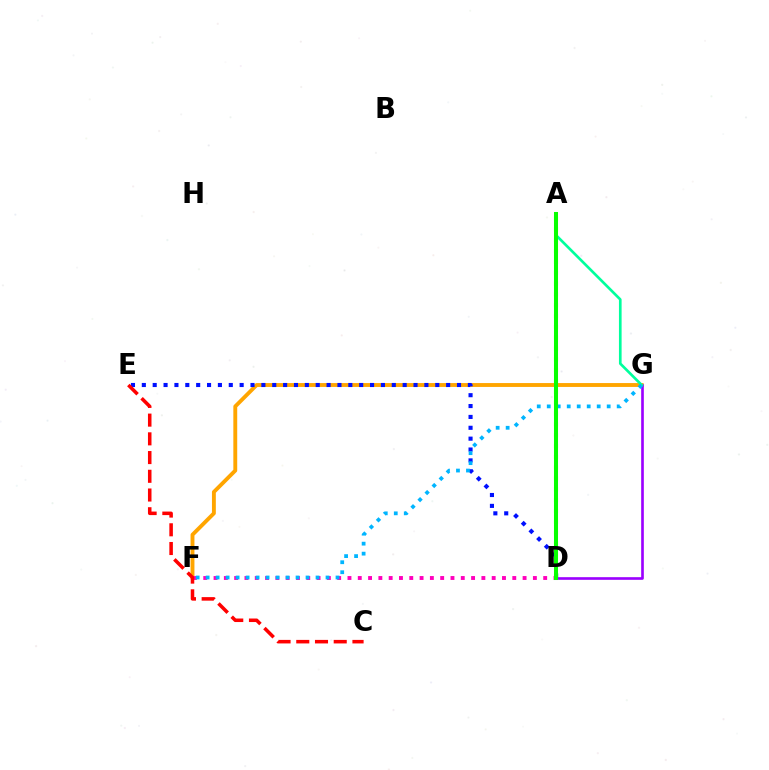{('F', 'G'): [{'color': '#ffa500', 'line_style': 'solid', 'thickness': 2.79}, {'color': '#00b5ff', 'line_style': 'dotted', 'thickness': 2.71}], ('D', 'G'): [{'color': '#9b00ff', 'line_style': 'solid', 'thickness': 1.9}], ('D', 'E'): [{'color': '#0010ff', 'line_style': 'dotted', 'thickness': 2.95}], ('A', 'G'): [{'color': '#00ff9d', 'line_style': 'solid', 'thickness': 1.92}], ('A', 'D'): [{'color': '#b3ff00', 'line_style': 'dotted', 'thickness': 2.94}, {'color': '#08ff00', 'line_style': 'solid', 'thickness': 2.9}], ('D', 'F'): [{'color': '#ff00bd', 'line_style': 'dotted', 'thickness': 2.8}], ('C', 'E'): [{'color': '#ff0000', 'line_style': 'dashed', 'thickness': 2.54}]}